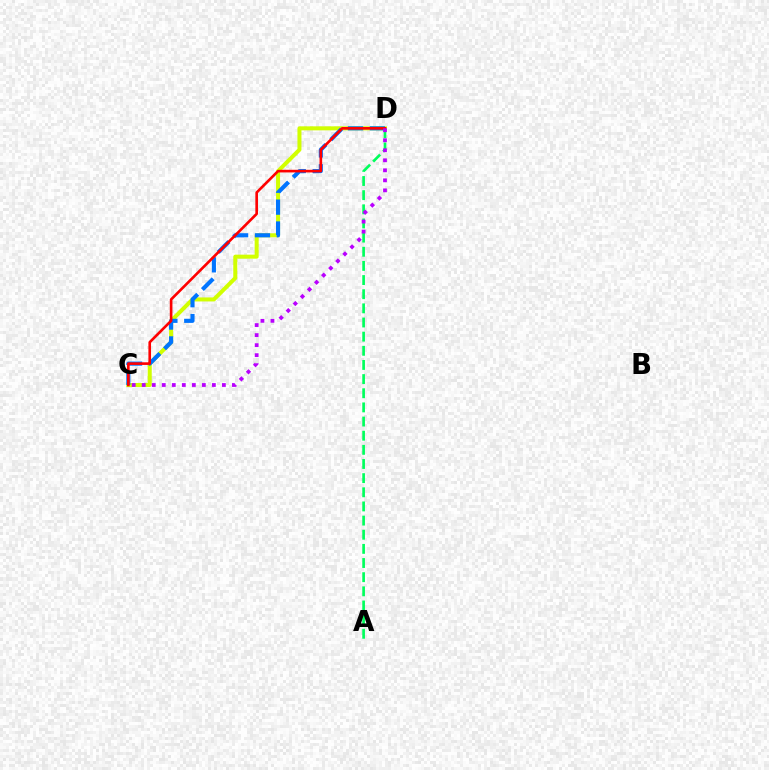{('C', 'D'): [{'color': '#d1ff00', 'line_style': 'solid', 'thickness': 2.89}, {'color': '#0074ff', 'line_style': 'dashed', 'thickness': 2.97}, {'color': '#ff0000', 'line_style': 'solid', 'thickness': 1.9}, {'color': '#b900ff', 'line_style': 'dotted', 'thickness': 2.72}], ('A', 'D'): [{'color': '#00ff5c', 'line_style': 'dashed', 'thickness': 1.92}]}